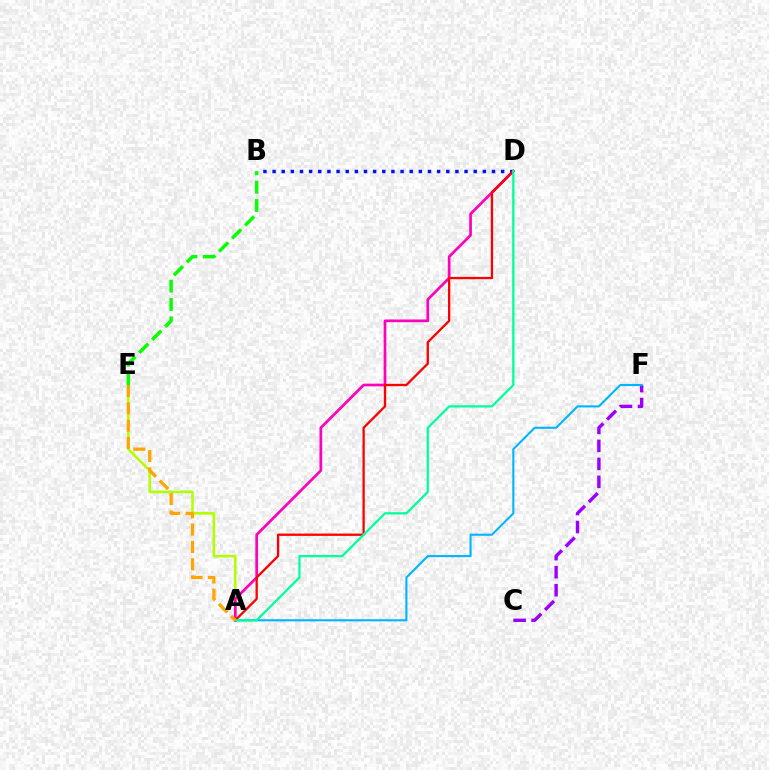{('C', 'F'): [{'color': '#9b00ff', 'line_style': 'dashed', 'thickness': 2.45}], ('A', 'F'): [{'color': '#00b5ff', 'line_style': 'solid', 'thickness': 1.51}], ('A', 'E'): [{'color': '#b3ff00', 'line_style': 'solid', 'thickness': 1.86}, {'color': '#ffa500', 'line_style': 'dashed', 'thickness': 2.35}], ('A', 'D'): [{'color': '#ff00bd', 'line_style': 'solid', 'thickness': 1.95}, {'color': '#ff0000', 'line_style': 'solid', 'thickness': 1.66}, {'color': '#00ff9d', 'line_style': 'solid', 'thickness': 1.63}], ('B', 'D'): [{'color': '#0010ff', 'line_style': 'dotted', 'thickness': 2.48}], ('B', 'E'): [{'color': '#08ff00', 'line_style': 'dashed', 'thickness': 2.5}]}